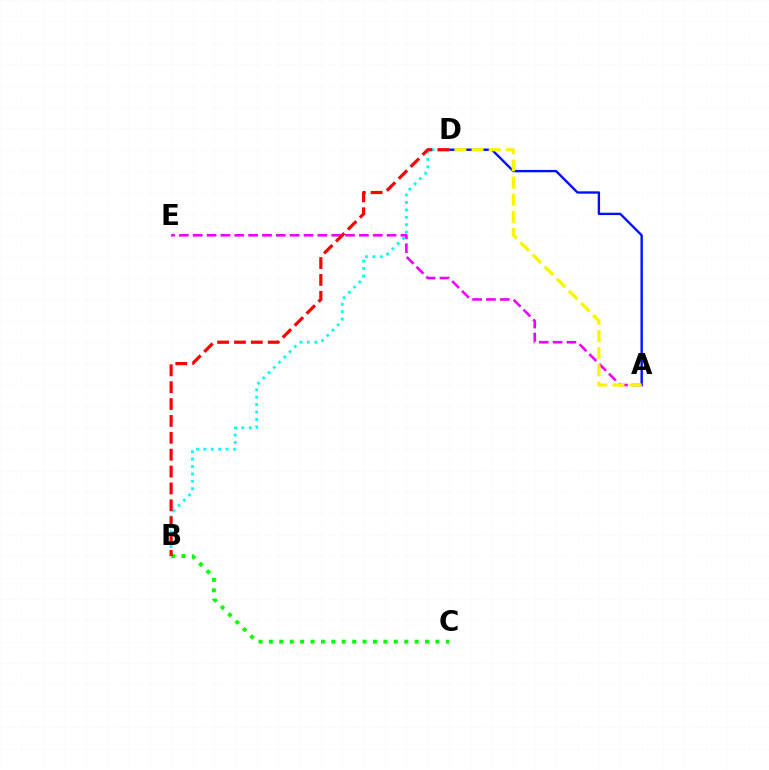{('A', 'D'): [{'color': '#0010ff', 'line_style': 'solid', 'thickness': 1.7}, {'color': '#fcf500', 'line_style': 'dashed', 'thickness': 2.33}], ('A', 'E'): [{'color': '#ee00ff', 'line_style': 'dashed', 'thickness': 1.88}], ('B', 'D'): [{'color': '#00fff6', 'line_style': 'dotted', 'thickness': 2.01}, {'color': '#ff0000', 'line_style': 'dashed', 'thickness': 2.29}], ('B', 'C'): [{'color': '#08ff00', 'line_style': 'dotted', 'thickness': 2.83}]}